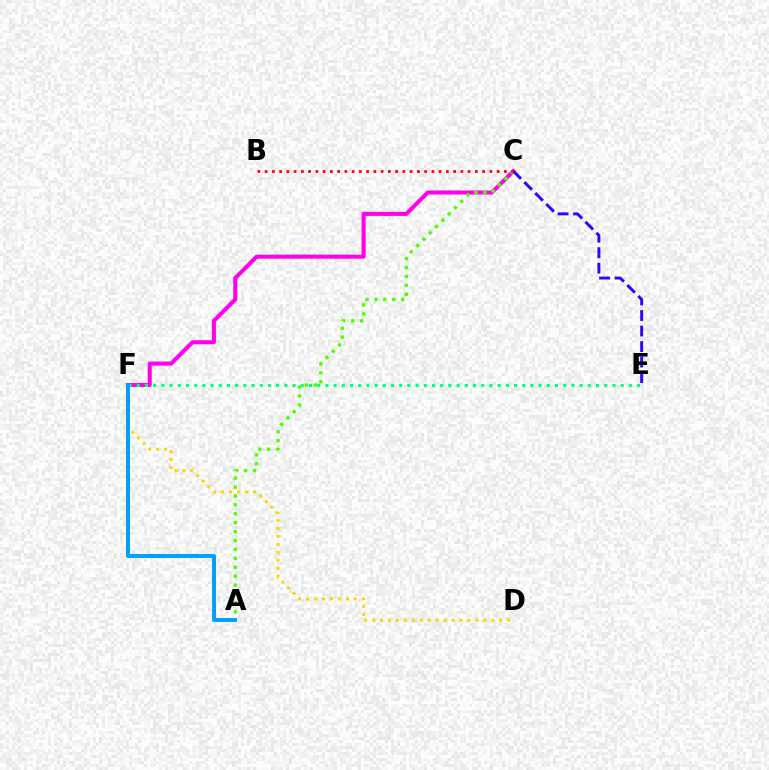{('C', 'F'): [{'color': '#ff00ed', 'line_style': 'solid', 'thickness': 2.92}], ('D', 'F'): [{'color': '#ffd500', 'line_style': 'dotted', 'thickness': 2.16}], ('A', 'C'): [{'color': '#4fff00', 'line_style': 'dotted', 'thickness': 2.42}], ('C', 'E'): [{'color': '#3700ff', 'line_style': 'dashed', 'thickness': 2.11}], ('B', 'C'): [{'color': '#ff0000', 'line_style': 'dotted', 'thickness': 1.97}], ('E', 'F'): [{'color': '#00ff86', 'line_style': 'dotted', 'thickness': 2.23}], ('A', 'F'): [{'color': '#009eff', 'line_style': 'solid', 'thickness': 2.84}]}